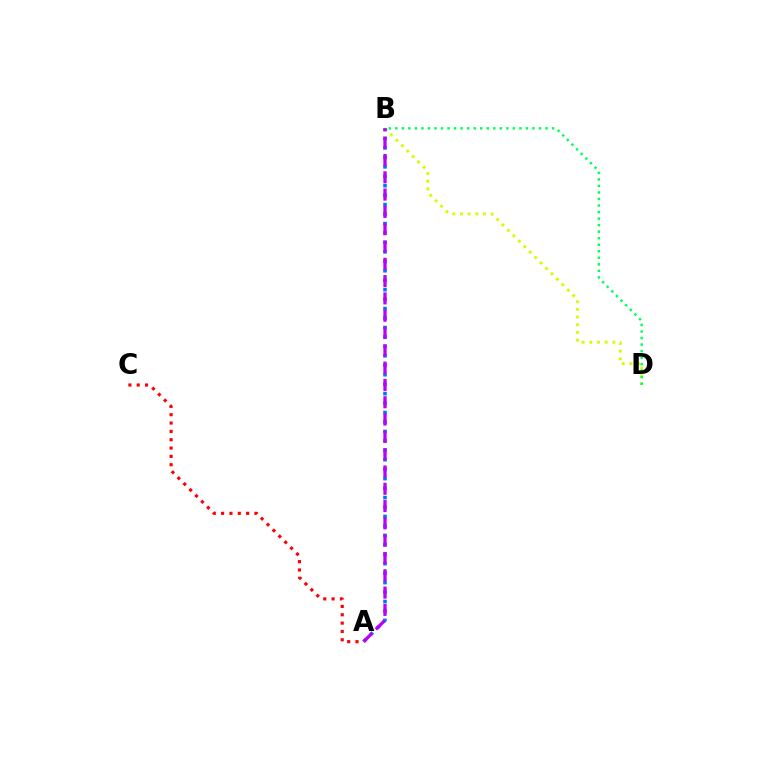{('A', 'C'): [{'color': '#ff0000', 'line_style': 'dotted', 'thickness': 2.27}], ('B', 'D'): [{'color': '#d1ff00', 'line_style': 'dotted', 'thickness': 2.09}, {'color': '#00ff5c', 'line_style': 'dotted', 'thickness': 1.77}], ('A', 'B'): [{'color': '#0074ff', 'line_style': 'dotted', 'thickness': 2.57}, {'color': '#b900ff', 'line_style': 'dashed', 'thickness': 2.35}]}